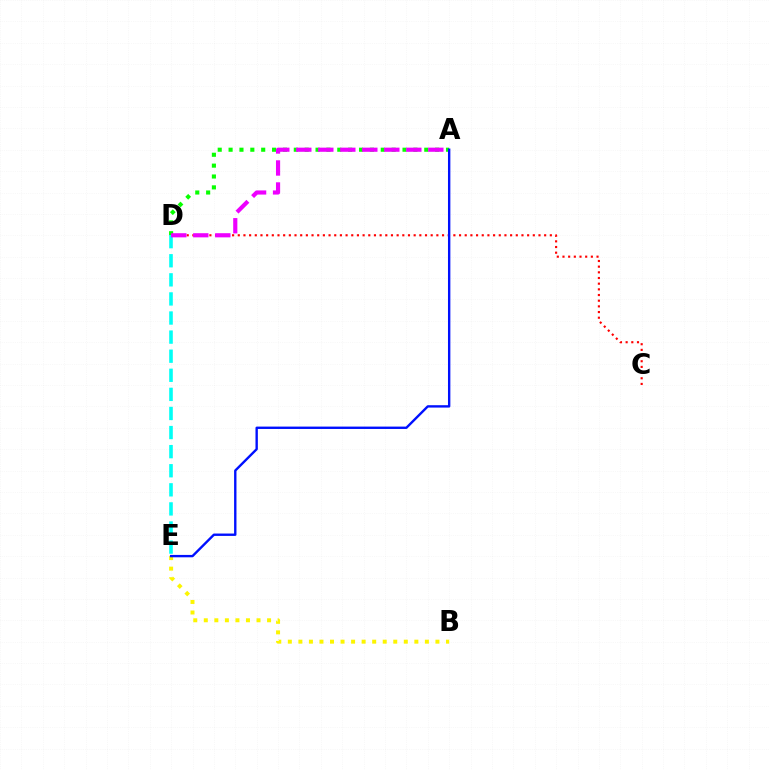{('A', 'D'): [{'color': '#08ff00', 'line_style': 'dotted', 'thickness': 2.95}, {'color': '#ee00ff', 'line_style': 'dashed', 'thickness': 2.99}], ('C', 'D'): [{'color': '#ff0000', 'line_style': 'dotted', 'thickness': 1.54}], ('D', 'E'): [{'color': '#00fff6', 'line_style': 'dashed', 'thickness': 2.59}], ('B', 'E'): [{'color': '#fcf500', 'line_style': 'dotted', 'thickness': 2.86}], ('A', 'E'): [{'color': '#0010ff', 'line_style': 'solid', 'thickness': 1.71}]}